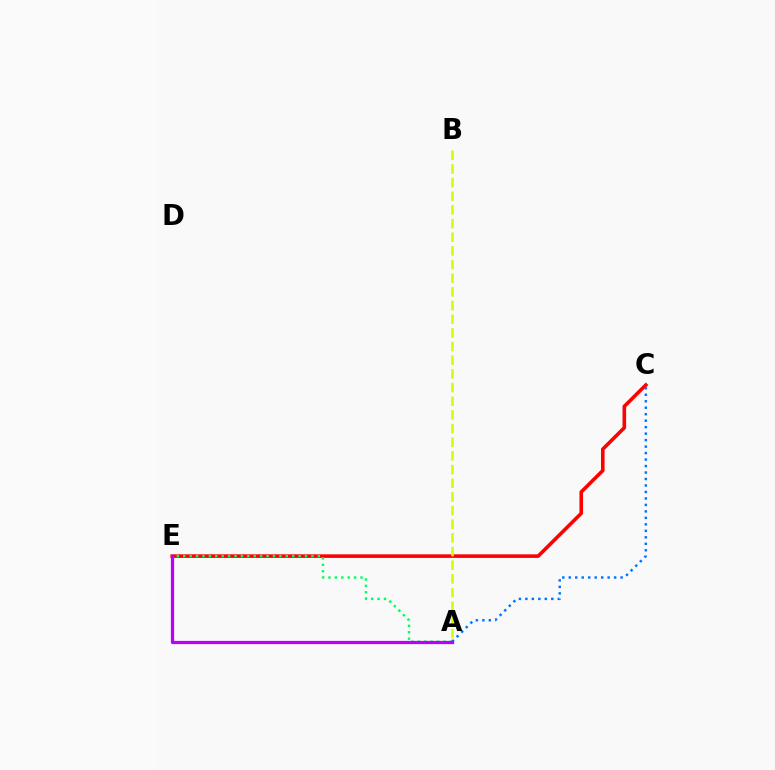{('C', 'E'): [{'color': '#ff0000', 'line_style': 'solid', 'thickness': 2.58}], ('A', 'E'): [{'color': '#00ff5c', 'line_style': 'dotted', 'thickness': 1.74}, {'color': '#b900ff', 'line_style': 'solid', 'thickness': 2.33}], ('A', 'C'): [{'color': '#0074ff', 'line_style': 'dotted', 'thickness': 1.76}], ('A', 'B'): [{'color': '#d1ff00', 'line_style': 'dashed', 'thickness': 1.86}]}